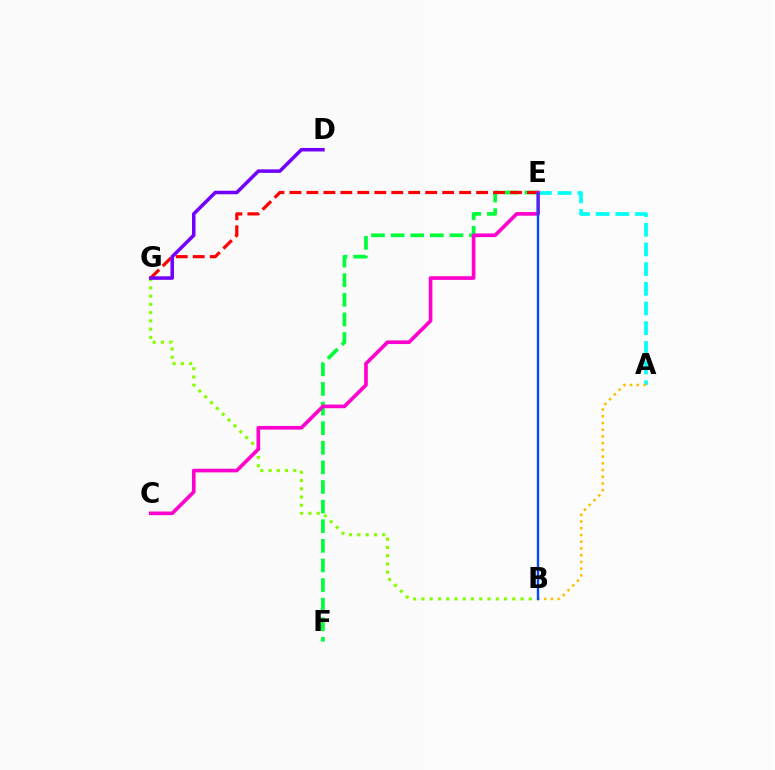{('A', 'E'): [{'color': '#00fff6', 'line_style': 'dashed', 'thickness': 2.68}], ('E', 'F'): [{'color': '#00ff39', 'line_style': 'dashed', 'thickness': 2.66}], ('B', 'G'): [{'color': '#84ff00', 'line_style': 'dotted', 'thickness': 2.24}], ('E', 'G'): [{'color': '#ff0000', 'line_style': 'dashed', 'thickness': 2.31}], ('C', 'E'): [{'color': '#ff00cf', 'line_style': 'solid', 'thickness': 2.63}], ('D', 'G'): [{'color': '#7200ff', 'line_style': 'solid', 'thickness': 2.54}], ('A', 'B'): [{'color': '#ffbd00', 'line_style': 'dotted', 'thickness': 1.83}], ('B', 'E'): [{'color': '#004bff', 'line_style': 'solid', 'thickness': 1.71}]}